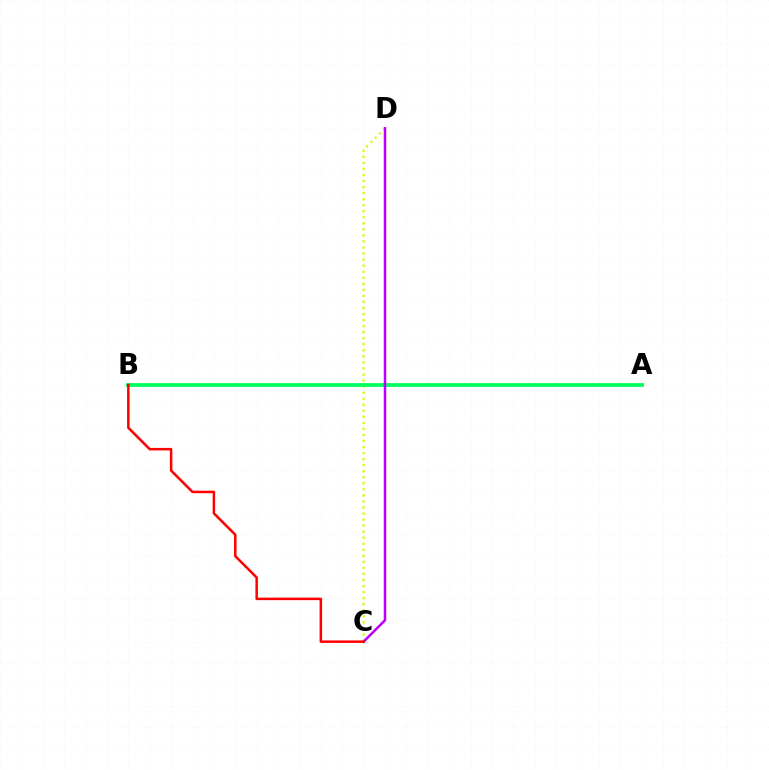{('C', 'D'): [{'color': '#d1ff00', 'line_style': 'dotted', 'thickness': 1.64}, {'color': '#b900ff', 'line_style': 'solid', 'thickness': 1.81}], ('A', 'B'): [{'color': '#0074ff', 'line_style': 'solid', 'thickness': 1.7}, {'color': '#00ff5c', 'line_style': 'solid', 'thickness': 2.66}], ('B', 'C'): [{'color': '#ff0000', 'line_style': 'solid', 'thickness': 1.8}]}